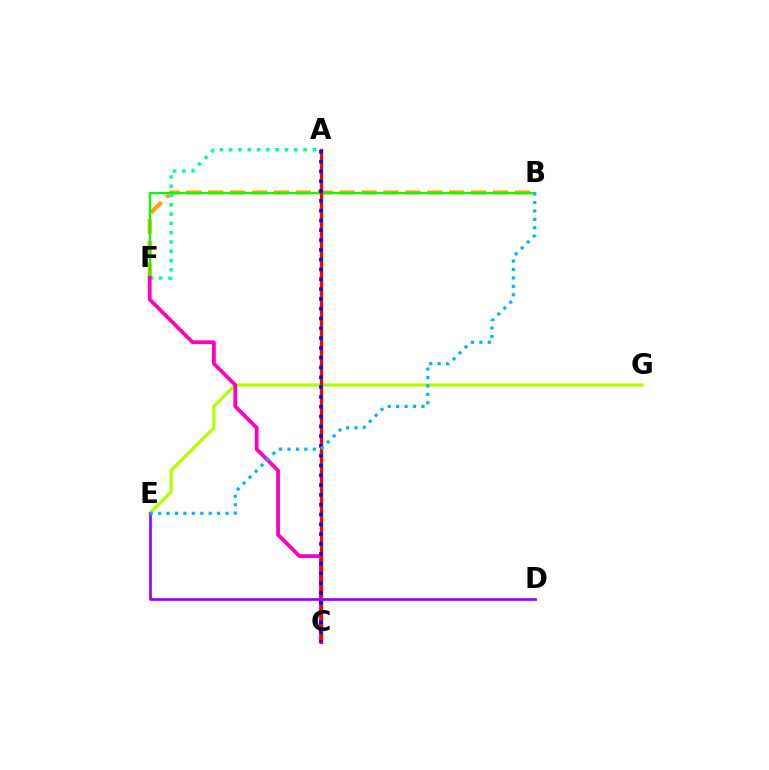{('B', 'F'): [{'color': '#ffa500', 'line_style': 'dashed', 'thickness': 2.98}, {'color': '#08ff00', 'line_style': 'solid', 'thickness': 1.66}], ('A', 'F'): [{'color': '#00ff9d', 'line_style': 'dotted', 'thickness': 2.52}], ('E', 'G'): [{'color': '#b3ff00', 'line_style': 'solid', 'thickness': 2.37}], ('C', 'F'): [{'color': '#ff00bd', 'line_style': 'solid', 'thickness': 2.73}], ('A', 'C'): [{'color': '#ff0000', 'line_style': 'solid', 'thickness': 2.36}, {'color': '#0010ff', 'line_style': 'dotted', 'thickness': 2.66}], ('D', 'E'): [{'color': '#9b00ff', 'line_style': 'solid', 'thickness': 1.94}], ('B', 'E'): [{'color': '#00b5ff', 'line_style': 'dotted', 'thickness': 2.29}]}